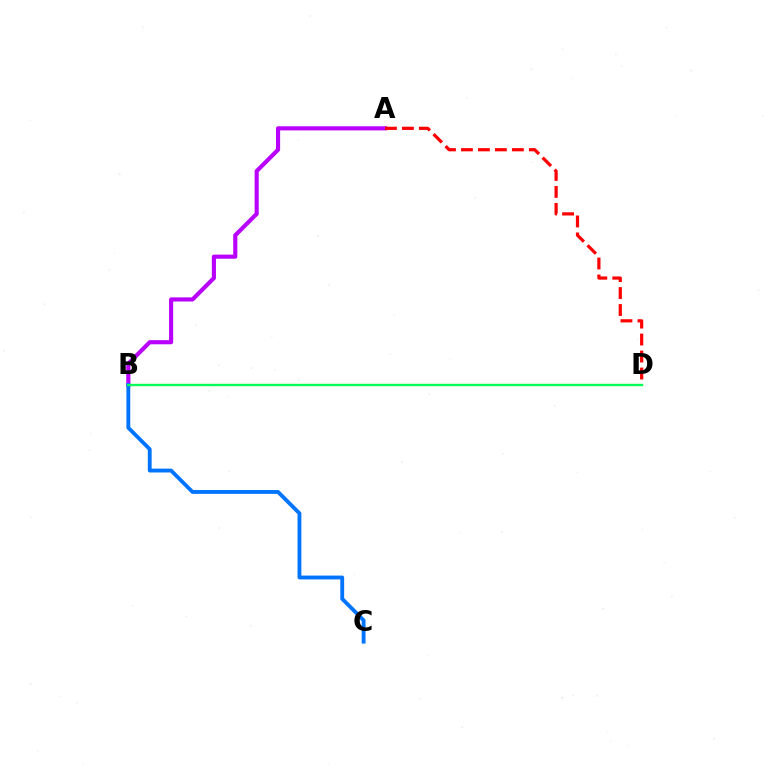{('B', 'D'): [{'color': '#d1ff00', 'line_style': 'solid', 'thickness': 1.57}, {'color': '#00ff5c', 'line_style': 'solid', 'thickness': 1.66}], ('A', 'B'): [{'color': '#b900ff', 'line_style': 'solid', 'thickness': 2.97}], ('A', 'D'): [{'color': '#ff0000', 'line_style': 'dashed', 'thickness': 2.31}], ('B', 'C'): [{'color': '#0074ff', 'line_style': 'solid', 'thickness': 2.76}]}